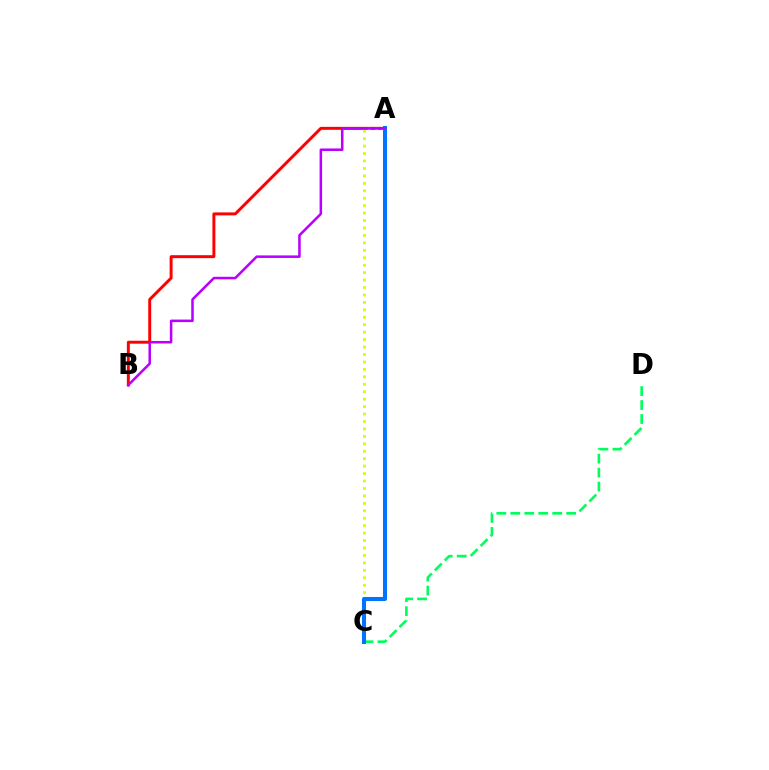{('A', 'B'): [{'color': '#ff0000', 'line_style': 'solid', 'thickness': 2.13}, {'color': '#b900ff', 'line_style': 'solid', 'thickness': 1.82}], ('C', 'D'): [{'color': '#00ff5c', 'line_style': 'dashed', 'thickness': 1.9}], ('A', 'C'): [{'color': '#d1ff00', 'line_style': 'dotted', 'thickness': 2.02}, {'color': '#0074ff', 'line_style': 'solid', 'thickness': 2.92}]}